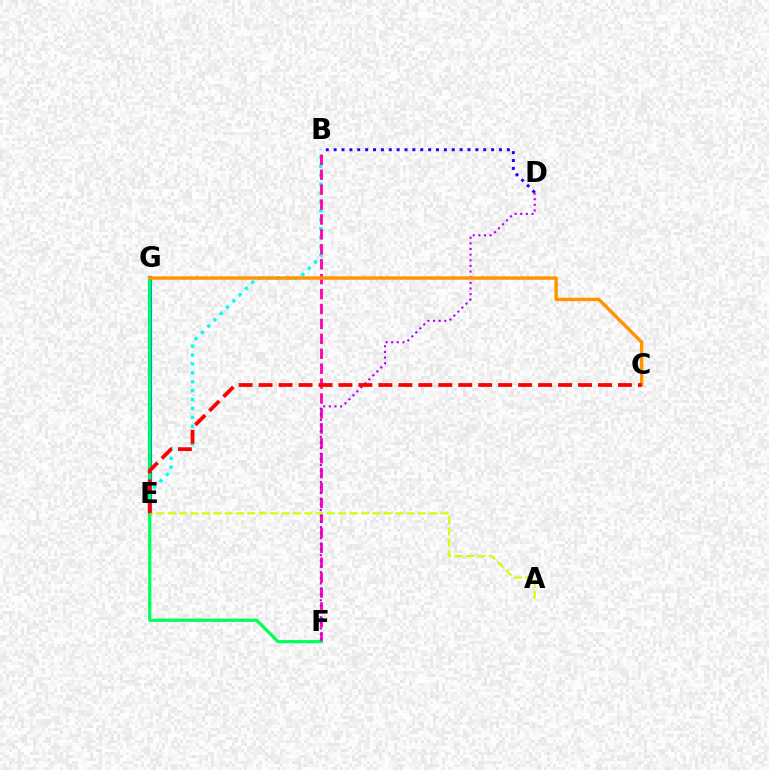{('B', 'E'): [{'color': '#00fff6', 'line_style': 'dotted', 'thickness': 2.42}], ('B', 'F'): [{'color': '#ff00ac', 'line_style': 'dashed', 'thickness': 2.03}], ('E', 'G'): [{'color': '#3dff00', 'line_style': 'dashed', 'thickness': 2.72}, {'color': '#0074ff', 'line_style': 'solid', 'thickness': 2.99}], ('B', 'D'): [{'color': '#2500ff', 'line_style': 'dotted', 'thickness': 2.14}], ('F', 'G'): [{'color': '#00ff5c', 'line_style': 'solid', 'thickness': 2.31}], ('D', 'F'): [{'color': '#b900ff', 'line_style': 'dotted', 'thickness': 1.53}], ('A', 'E'): [{'color': '#d1ff00', 'line_style': 'dashed', 'thickness': 1.54}], ('C', 'G'): [{'color': '#ff9400', 'line_style': 'solid', 'thickness': 2.47}], ('C', 'E'): [{'color': '#ff0000', 'line_style': 'dashed', 'thickness': 2.71}]}